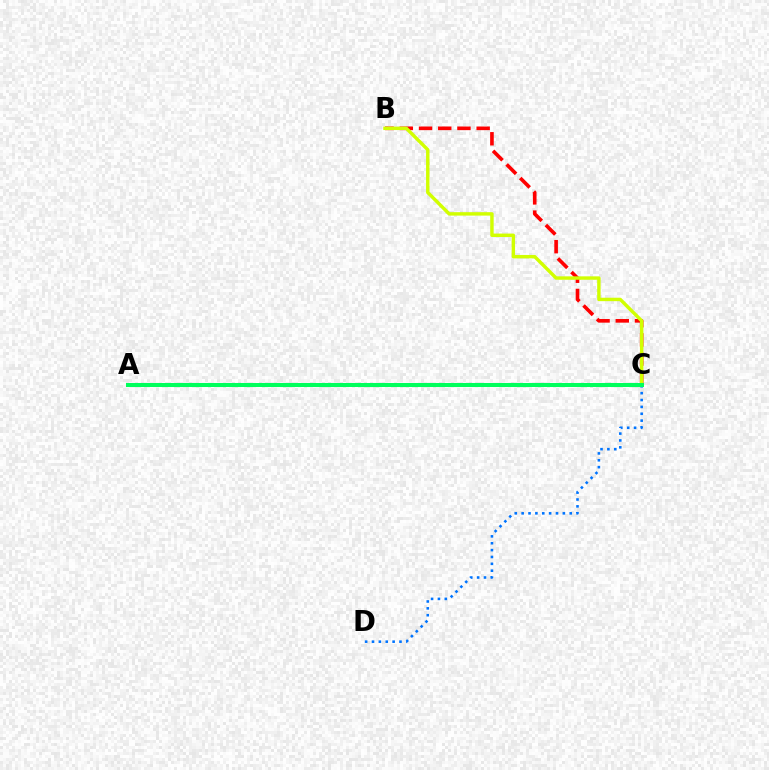{('B', 'C'): [{'color': '#ff0000', 'line_style': 'dashed', 'thickness': 2.61}, {'color': '#d1ff00', 'line_style': 'solid', 'thickness': 2.47}], ('C', 'D'): [{'color': '#0074ff', 'line_style': 'dotted', 'thickness': 1.87}], ('A', 'C'): [{'color': '#b900ff', 'line_style': 'dashed', 'thickness': 2.0}, {'color': '#00ff5c', 'line_style': 'solid', 'thickness': 2.9}]}